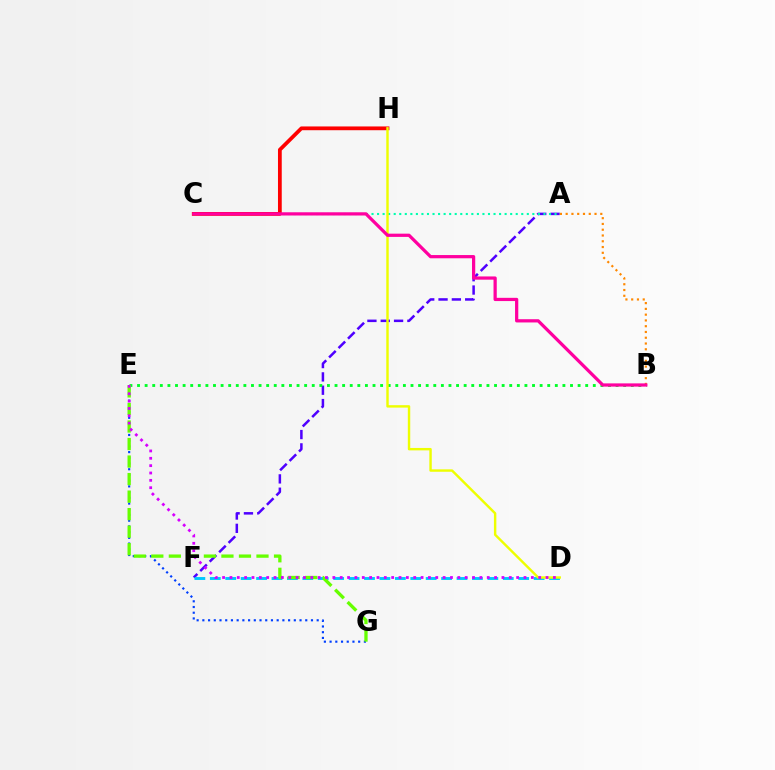{('A', 'F'): [{'color': '#4f00ff', 'line_style': 'dashed', 'thickness': 1.81}], ('D', 'F'): [{'color': '#00c7ff', 'line_style': 'dashed', 'thickness': 2.09}], ('B', 'E'): [{'color': '#00ff27', 'line_style': 'dotted', 'thickness': 2.06}], ('A', 'B'): [{'color': '#ff8800', 'line_style': 'dotted', 'thickness': 1.57}], ('A', 'C'): [{'color': '#00ffaf', 'line_style': 'dotted', 'thickness': 1.51}], ('E', 'G'): [{'color': '#003fff', 'line_style': 'dotted', 'thickness': 1.55}, {'color': '#66ff00', 'line_style': 'dashed', 'thickness': 2.38}], ('C', 'H'): [{'color': '#ff0000', 'line_style': 'solid', 'thickness': 2.71}], ('D', 'H'): [{'color': '#eeff00', 'line_style': 'solid', 'thickness': 1.75}], ('D', 'E'): [{'color': '#d600ff', 'line_style': 'dotted', 'thickness': 2.0}], ('B', 'C'): [{'color': '#ff00a0', 'line_style': 'solid', 'thickness': 2.33}]}